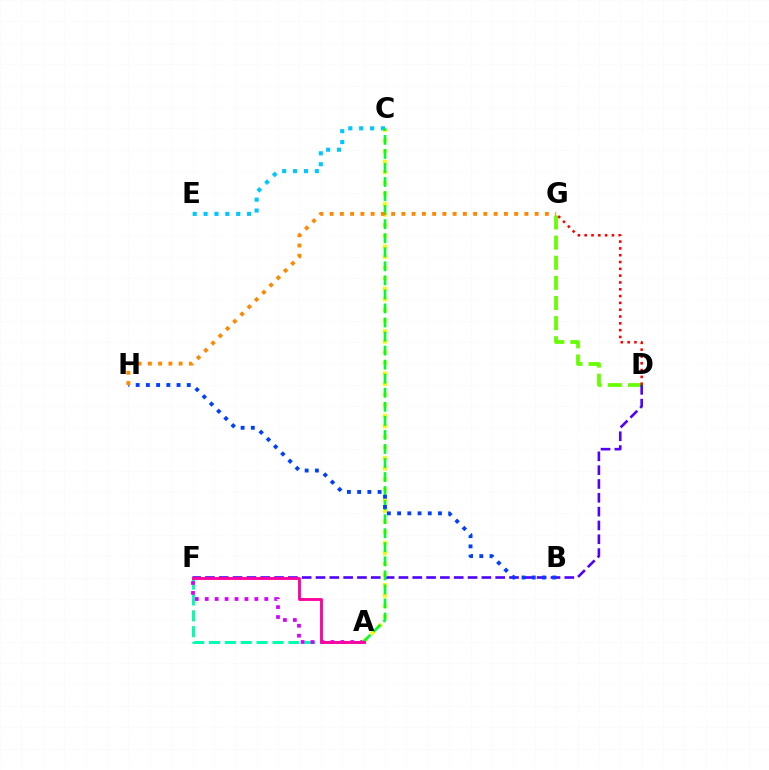{('D', 'G'): [{'color': '#66ff00', 'line_style': 'dashed', 'thickness': 2.73}, {'color': '#ff0000', 'line_style': 'dotted', 'thickness': 1.85}], ('A', 'F'): [{'color': '#00ffaf', 'line_style': 'dashed', 'thickness': 2.16}, {'color': '#d600ff', 'line_style': 'dotted', 'thickness': 2.7}, {'color': '#ff00a0', 'line_style': 'solid', 'thickness': 2.05}], ('D', 'F'): [{'color': '#4f00ff', 'line_style': 'dashed', 'thickness': 1.88}], ('A', 'C'): [{'color': '#eeff00', 'line_style': 'dotted', 'thickness': 2.87}, {'color': '#00ff27', 'line_style': 'dashed', 'thickness': 1.91}], ('C', 'E'): [{'color': '#00c7ff', 'line_style': 'dotted', 'thickness': 2.96}], ('B', 'H'): [{'color': '#003fff', 'line_style': 'dotted', 'thickness': 2.78}], ('G', 'H'): [{'color': '#ff8800', 'line_style': 'dotted', 'thickness': 2.79}]}